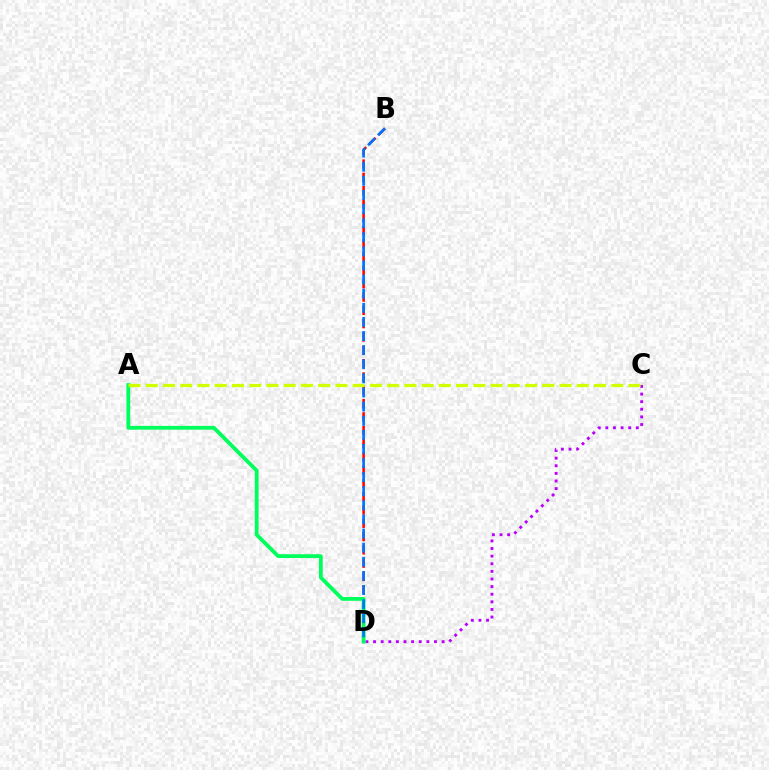{('C', 'D'): [{'color': '#b900ff', 'line_style': 'dotted', 'thickness': 2.07}], ('B', 'D'): [{'color': '#ff0000', 'line_style': 'dashed', 'thickness': 1.81}, {'color': '#0074ff', 'line_style': 'dashed', 'thickness': 1.92}], ('A', 'D'): [{'color': '#00ff5c', 'line_style': 'solid', 'thickness': 2.74}], ('A', 'C'): [{'color': '#d1ff00', 'line_style': 'dashed', 'thickness': 2.34}]}